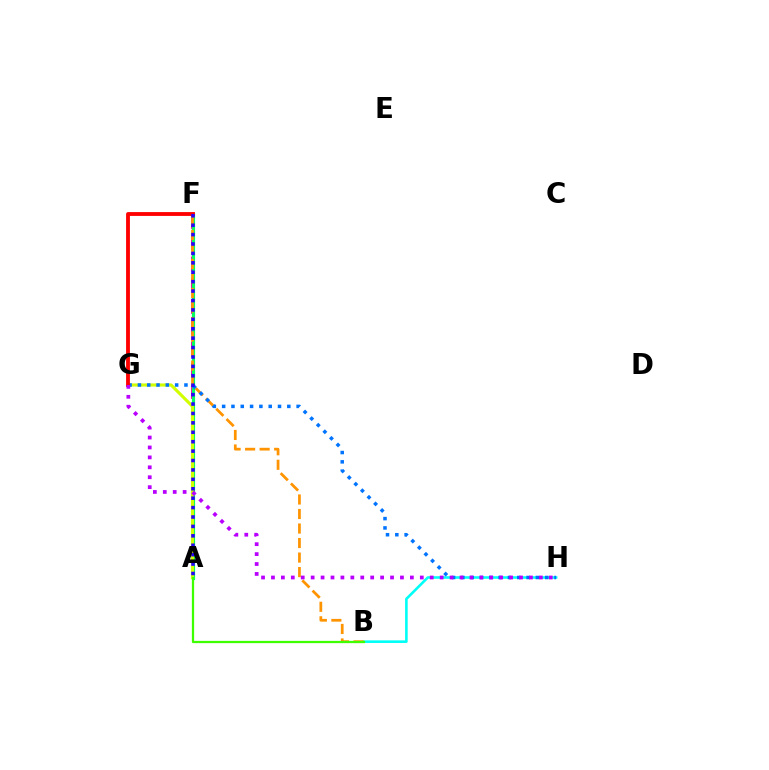{('A', 'F'): [{'color': '#ff00ac', 'line_style': 'dashed', 'thickness': 2.89}, {'color': '#00ff5c', 'line_style': 'solid', 'thickness': 2.29}, {'color': '#2500ff', 'line_style': 'dotted', 'thickness': 2.56}], ('B', 'H'): [{'color': '#00fff6', 'line_style': 'solid', 'thickness': 1.87}], ('A', 'G'): [{'color': '#d1ff00', 'line_style': 'solid', 'thickness': 2.26}], ('B', 'F'): [{'color': '#ff9400', 'line_style': 'dashed', 'thickness': 1.97}], ('G', 'H'): [{'color': '#0074ff', 'line_style': 'dotted', 'thickness': 2.53}, {'color': '#b900ff', 'line_style': 'dotted', 'thickness': 2.7}], ('F', 'G'): [{'color': '#ff0000', 'line_style': 'solid', 'thickness': 2.77}], ('A', 'B'): [{'color': '#3dff00', 'line_style': 'solid', 'thickness': 1.62}]}